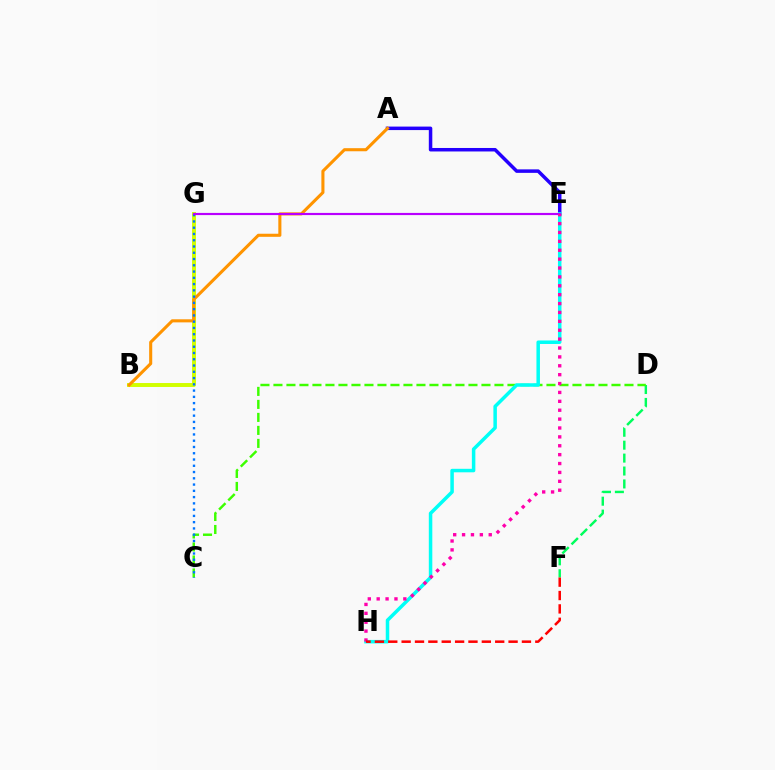{('D', 'F'): [{'color': '#00ff5c', 'line_style': 'dashed', 'thickness': 1.76}], ('A', 'E'): [{'color': '#2500ff', 'line_style': 'solid', 'thickness': 2.52}], ('B', 'G'): [{'color': '#d1ff00', 'line_style': 'solid', 'thickness': 2.84}], ('C', 'D'): [{'color': '#3dff00', 'line_style': 'dashed', 'thickness': 1.77}], ('A', 'B'): [{'color': '#ff9400', 'line_style': 'solid', 'thickness': 2.22}], ('E', 'H'): [{'color': '#00fff6', 'line_style': 'solid', 'thickness': 2.52}, {'color': '#ff00ac', 'line_style': 'dotted', 'thickness': 2.41}], ('C', 'G'): [{'color': '#0074ff', 'line_style': 'dotted', 'thickness': 1.7}], ('E', 'G'): [{'color': '#b900ff', 'line_style': 'solid', 'thickness': 1.56}], ('F', 'H'): [{'color': '#ff0000', 'line_style': 'dashed', 'thickness': 1.82}]}